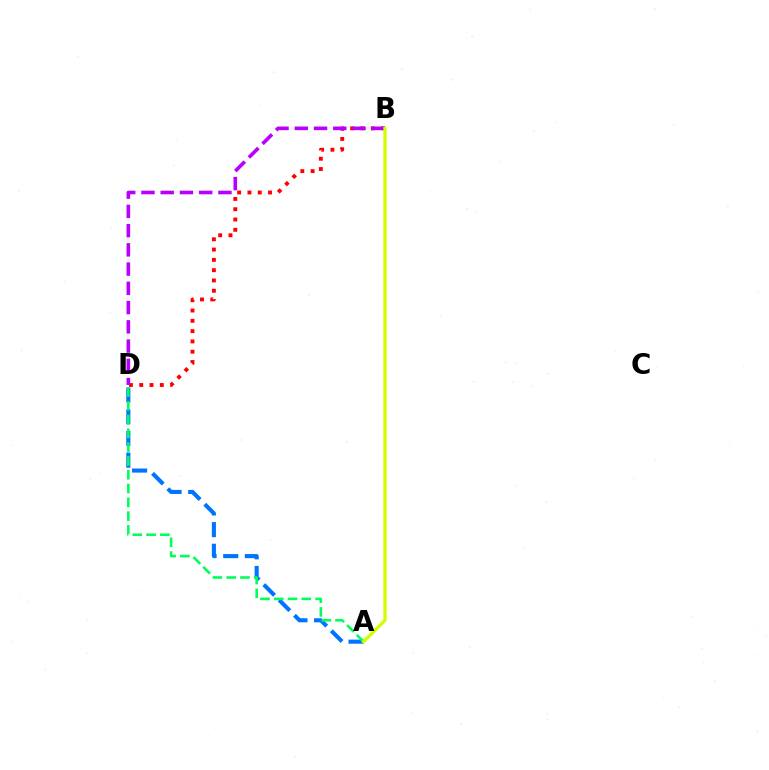{('A', 'D'): [{'color': '#0074ff', 'line_style': 'dashed', 'thickness': 2.94}, {'color': '#00ff5c', 'line_style': 'dashed', 'thickness': 1.87}], ('B', 'D'): [{'color': '#ff0000', 'line_style': 'dotted', 'thickness': 2.8}, {'color': '#b900ff', 'line_style': 'dashed', 'thickness': 2.61}], ('A', 'B'): [{'color': '#d1ff00', 'line_style': 'solid', 'thickness': 2.37}]}